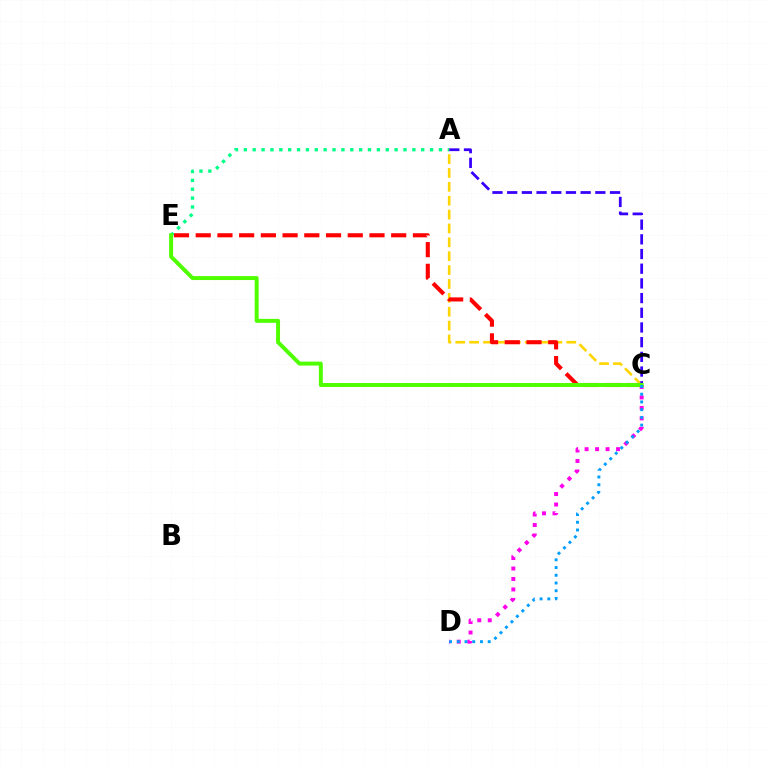{('A', 'E'): [{'color': '#00ff86', 'line_style': 'dotted', 'thickness': 2.41}], ('A', 'C'): [{'color': '#ffd500', 'line_style': 'dashed', 'thickness': 1.89}, {'color': '#3700ff', 'line_style': 'dashed', 'thickness': 2.0}], ('C', 'E'): [{'color': '#ff0000', 'line_style': 'dashed', 'thickness': 2.95}, {'color': '#4fff00', 'line_style': 'solid', 'thickness': 2.84}], ('C', 'D'): [{'color': '#ff00ed', 'line_style': 'dotted', 'thickness': 2.85}, {'color': '#009eff', 'line_style': 'dotted', 'thickness': 2.1}]}